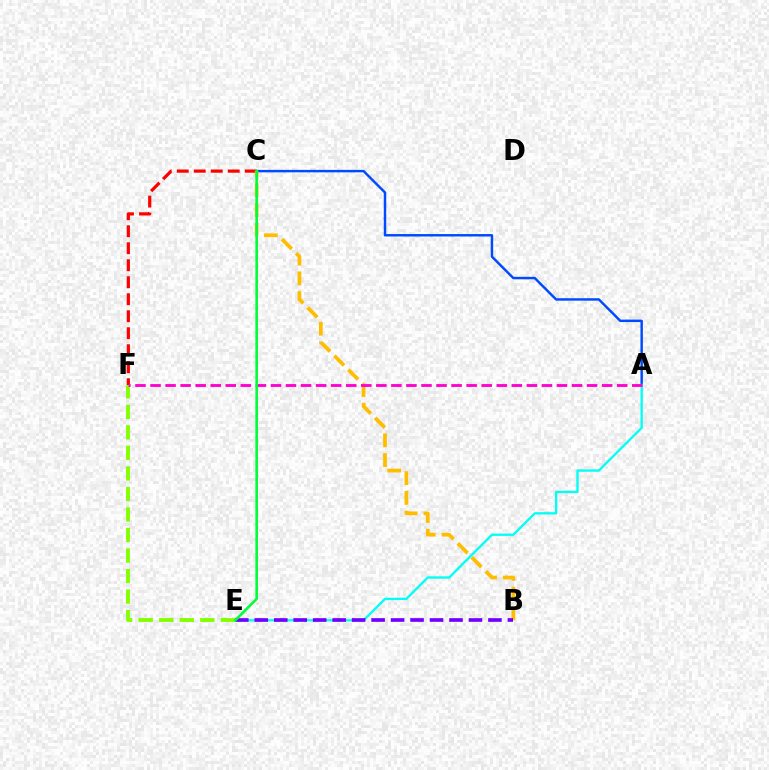{('A', 'C'): [{'color': '#004bff', 'line_style': 'solid', 'thickness': 1.77}], ('C', 'F'): [{'color': '#ff0000', 'line_style': 'dashed', 'thickness': 2.31}], ('B', 'C'): [{'color': '#ffbd00', 'line_style': 'dashed', 'thickness': 2.68}], ('A', 'E'): [{'color': '#00fff6', 'line_style': 'solid', 'thickness': 1.67}], ('B', 'E'): [{'color': '#7200ff', 'line_style': 'dashed', 'thickness': 2.65}], ('E', 'F'): [{'color': '#84ff00', 'line_style': 'dashed', 'thickness': 2.79}], ('A', 'F'): [{'color': '#ff00cf', 'line_style': 'dashed', 'thickness': 2.05}], ('C', 'E'): [{'color': '#00ff39', 'line_style': 'solid', 'thickness': 1.88}]}